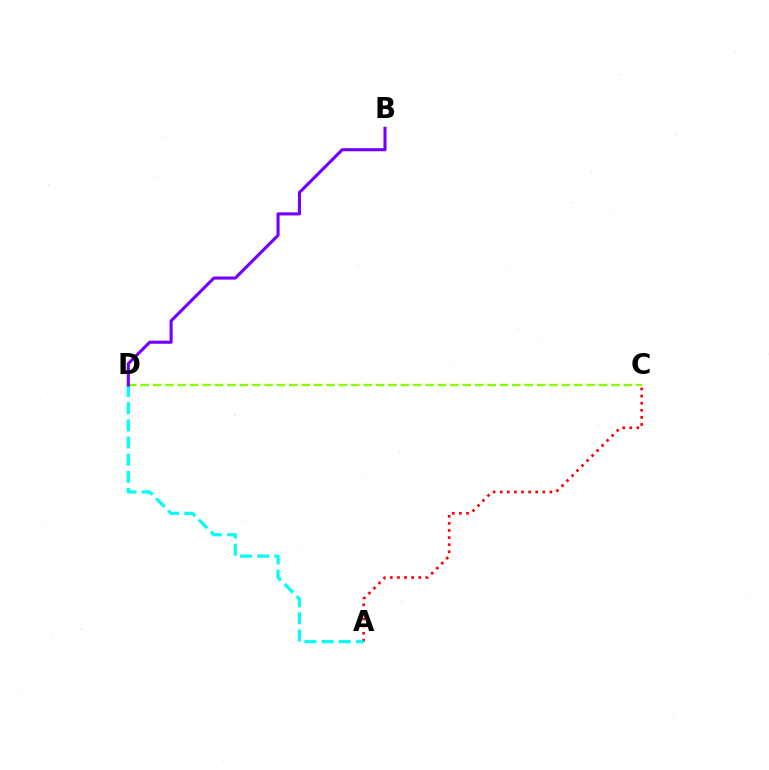{('A', 'C'): [{'color': '#ff0000', 'line_style': 'dotted', 'thickness': 1.93}], ('C', 'D'): [{'color': '#84ff00', 'line_style': 'dashed', 'thickness': 1.68}], ('A', 'D'): [{'color': '#00fff6', 'line_style': 'dashed', 'thickness': 2.33}], ('B', 'D'): [{'color': '#7200ff', 'line_style': 'solid', 'thickness': 2.22}]}